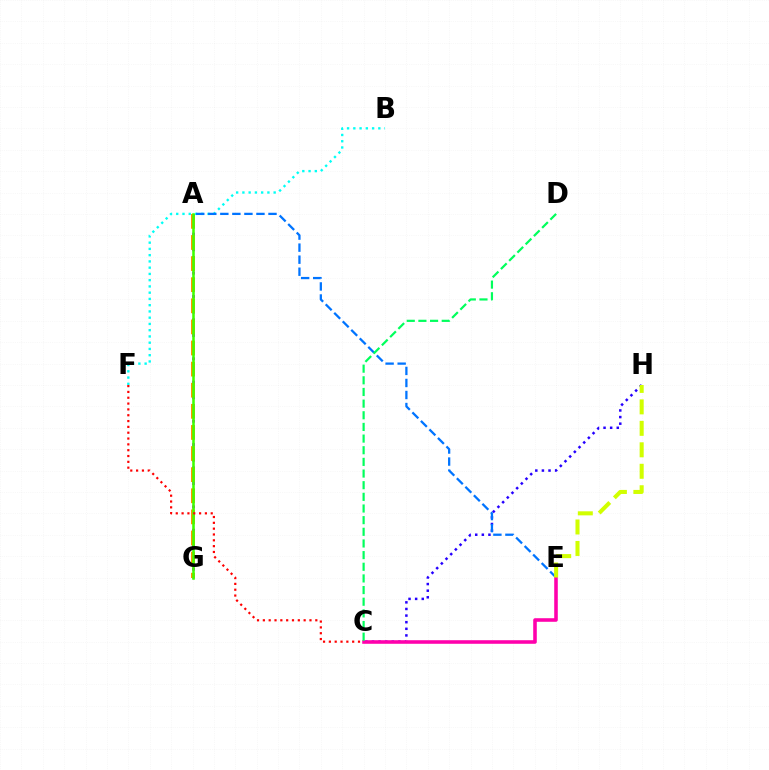{('C', 'H'): [{'color': '#2500ff', 'line_style': 'dotted', 'thickness': 1.8}], ('A', 'G'): [{'color': '#b900ff', 'line_style': 'dotted', 'thickness': 2.12}, {'color': '#ff9400', 'line_style': 'dashed', 'thickness': 2.87}, {'color': '#3dff00', 'line_style': 'solid', 'thickness': 1.84}], ('B', 'F'): [{'color': '#00fff6', 'line_style': 'dotted', 'thickness': 1.7}], ('A', 'E'): [{'color': '#0074ff', 'line_style': 'dashed', 'thickness': 1.64}], ('C', 'E'): [{'color': '#ff00ac', 'line_style': 'solid', 'thickness': 2.57}], ('C', 'D'): [{'color': '#00ff5c', 'line_style': 'dashed', 'thickness': 1.58}], ('E', 'H'): [{'color': '#d1ff00', 'line_style': 'dashed', 'thickness': 2.92}], ('C', 'F'): [{'color': '#ff0000', 'line_style': 'dotted', 'thickness': 1.58}]}